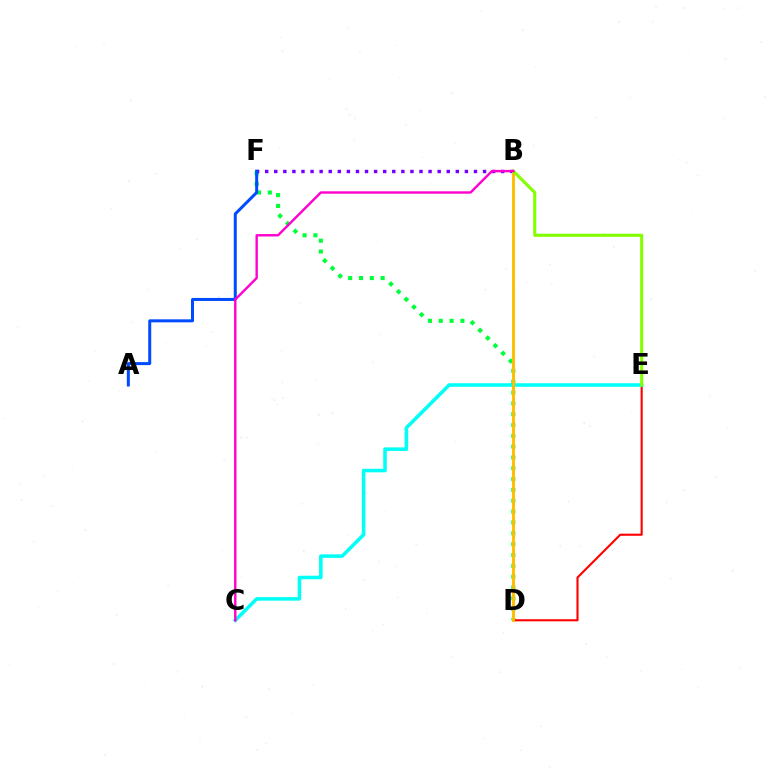{('D', 'F'): [{'color': '#00ff39', 'line_style': 'dotted', 'thickness': 2.94}], ('D', 'E'): [{'color': '#ff0000', 'line_style': 'solid', 'thickness': 1.52}], ('B', 'F'): [{'color': '#7200ff', 'line_style': 'dotted', 'thickness': 2.47}], ('A', 'F'): [{'color': '#004bff', 'line_style': 'solid', 'thickness': 2.16}], ('C', 'E'): [{'color': '#00fff6', 'line_style': 'solid', 'thickness': 2.55}], ('B', 'D'): [{'color': '#ffbd00', 'line_style': 'solid', 'thickness': 2.09}], ('B', 'E'): [{'color': '#84ff00', 'line_style': 'solid', 'thickness': 2.22}], ('B', 'C'): [{'color': '#ff00cf', 'line_style': 'solid', 'thickness': 1.73}]}